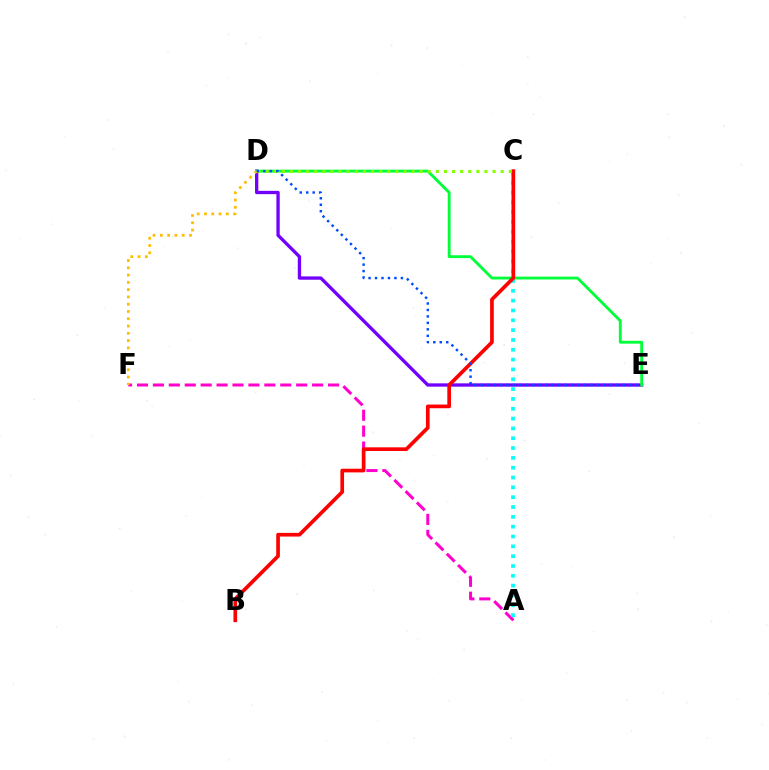{('D', 'E'): [{'color': '#7200ff', 'line_style': 'solid', 'thickness': 2.39}, {'color': '#00ff39', 'line_style': 'solid', 'thickness': 2.05}, {'color': '#004bff', 'line_style': 'dotted', 'thickness': 1.76}], ('A', 'F'): [{'color': '#ff00cf', 'line_style': 'dashed', 'thickness': 2.16}], ('A', 'C'): [{'color': '#00fff6', 'line_style': 'dotted', 'thickness': 2.67}], ('D', 'F'): [{'color': '#ffbd00', 'line_style': 'dotted', 'thickness': 1.98}], ('B', 'C'): [{'color': '#ff0000', 'line_style': 'solid', 'thickness': 2.65}], ('C', 'D'): [{'color': '#84ff00', 'line_style': 'dotted', 'thickness': 2.2}]}